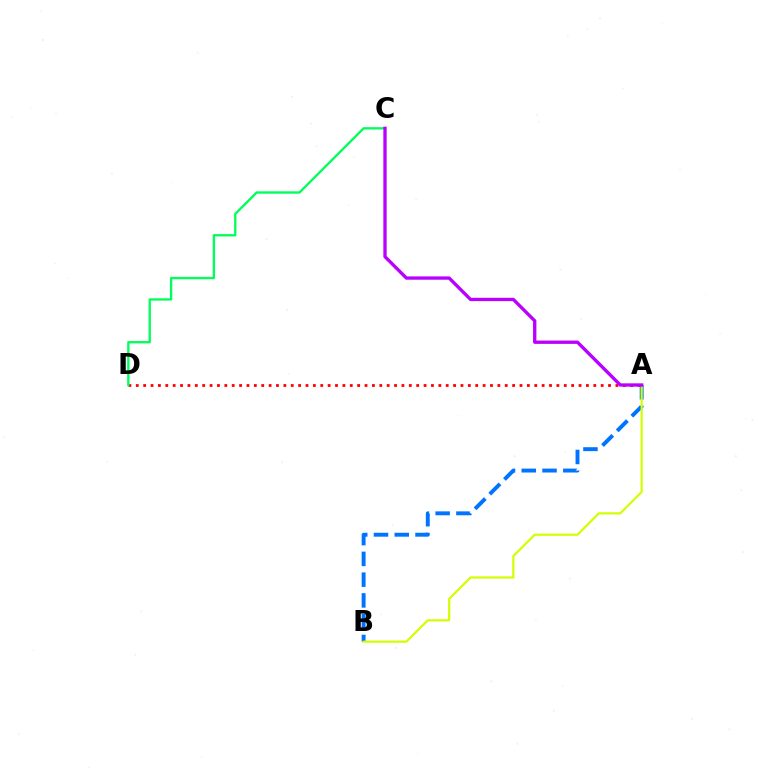{('A', 'B'): [{'color': '#0074ff', 'line_style': 'dashed', 'thickness': 2.82}, {'color': '#d1ff00', 'line_style': 'solid', 'thickness': 1.59}], ('A', 'D'): [{'color': '#ff0000', 'line_style': 'dotted', 'thickness': 2.0}], ('C', 'D'): [{'color': '#00ff5c', 'line_style': 'solid', 'thickness': 1.68}], ('A', 'C'): [{'color': '#b900ff', 'line_style': 'solid', 'thickness': 2.39}]}